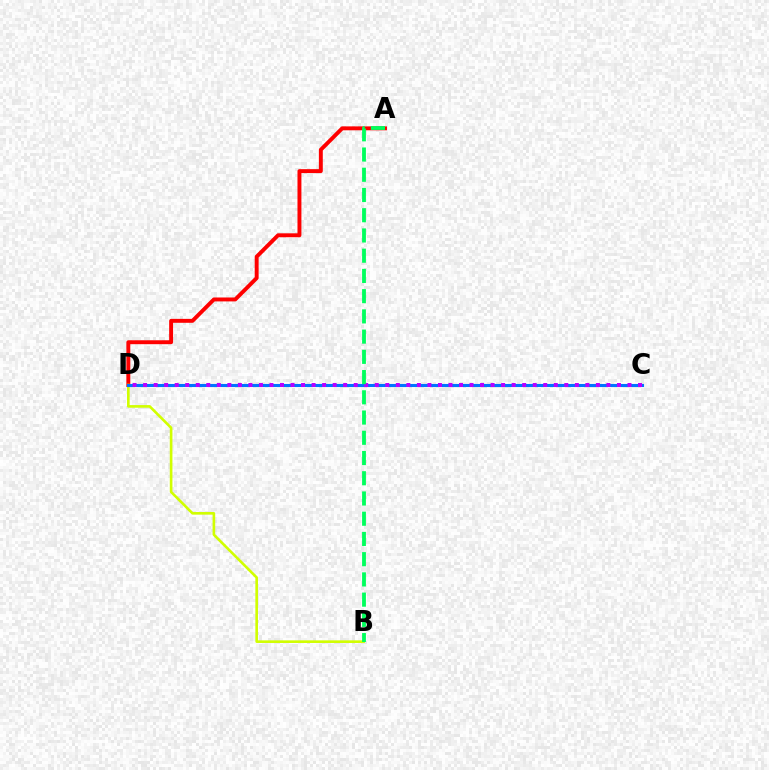{('A', 'D'): [{'color': '#ff0000', 'line_style': 'solid', 'thickness': 2.82}], ('B', 'D'): [{'color': '#d1ff00', 'line_style': 'solid', 'thickness': 1.89}], ('C', 'D'): [{'color': '#0074ff', 'line_style': 'solid', 'thickness': 2.22}, {'color': '#b900ff', 'line_style': 'dotted', 'thickness': 2.86}], ('A', 'B'): [{'color': '#00ff5c', 'line_style': 'dashed', 'thickness': 2.75}]}